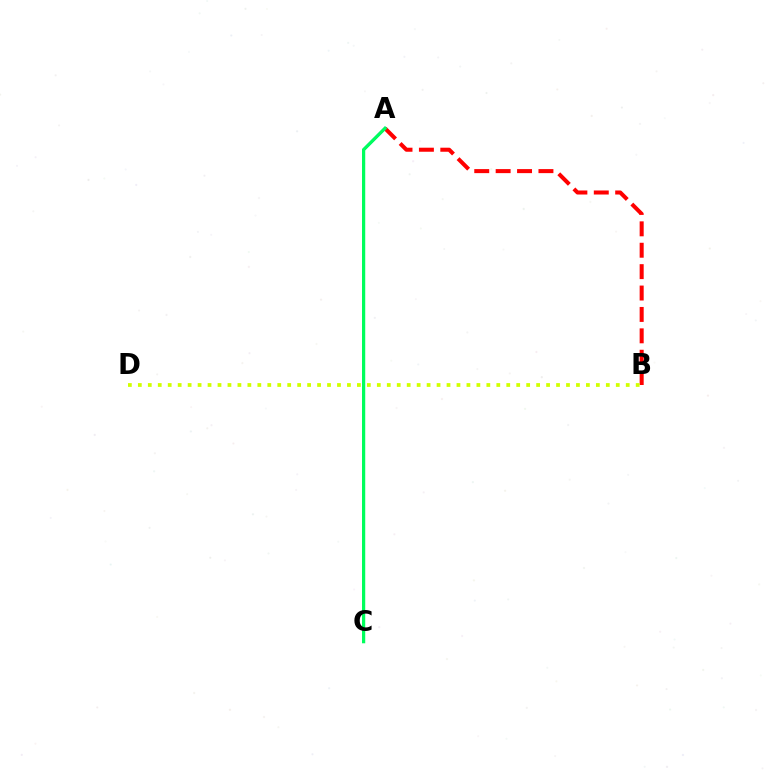{('A', 'B'): [{'color': '#ff0000', 'line_style': 'dashed', 'thickness': 2.91}], ('A', 'C'): [{'color': '#b900ff', 'line_style': 'solid', 'thickness': 1.57}, {'color': '#0074ff', 'line_style': 'solid', 'thickness': 1.88}, {'color': '#00ff5c', 'line_style': 'solid', 'thickness': 2.33}], ('B', 'D'): [{'color': '#d1ff00', 'line_style': 'dotted', 'thickness': 2.71}]}